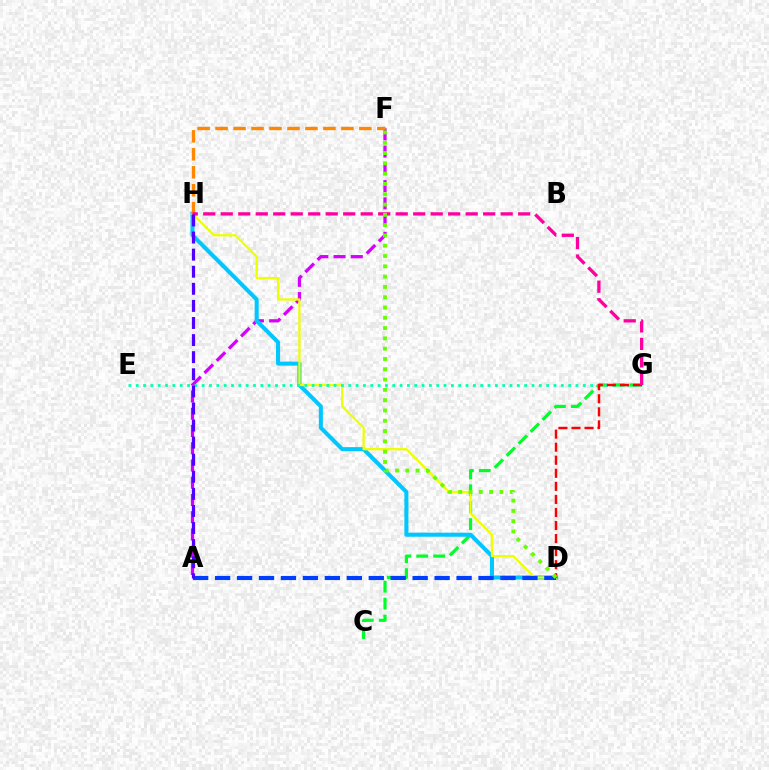{('A', 'F'): [{'color': '#d600ff', 'line_style': 'dashed', 'thickness': 2.34}], ('C', 'G'): [{'color': '#00ff27', 'line_style': 'dashed', 'thickness': 2.3}], ('D', 'H'): [{'color': '#00c7ff', 'line_style': 'solid', 'thickness': 2.92}, {'color': '#eeff00', 'line_style': 'solid', 'thickness': 1.64}], ('A', 'D'): [{'color': '#003fff', 'line_style': 'dashed', 'thickness': 2.98}], ('E', 'G'): [{'color': '#00ffaf', 'line_style': 'dotted', 'thickness': 1.99}], ('D', 'G'): [{'color': '#ff0000', 'line_style': 'dashed', 'thickness': 1.77}], ('F', 'H'): [{'color': '#ff8800', 'line_style': 'dashed', 'thickness': 2.44}], ('G', 'H'): [{'color': '#ff00a0', 'line_style': 'dashed', 'thickness': 2.38}], ('A', 'H'): [{'color': '#4f00ff', 'line_style': 'dashed', 'thickness': 2.32}], ('D', 'F'): [{'color': '#66ff00', 'line_style': 'dotted', 'thickness': 2.8}]}